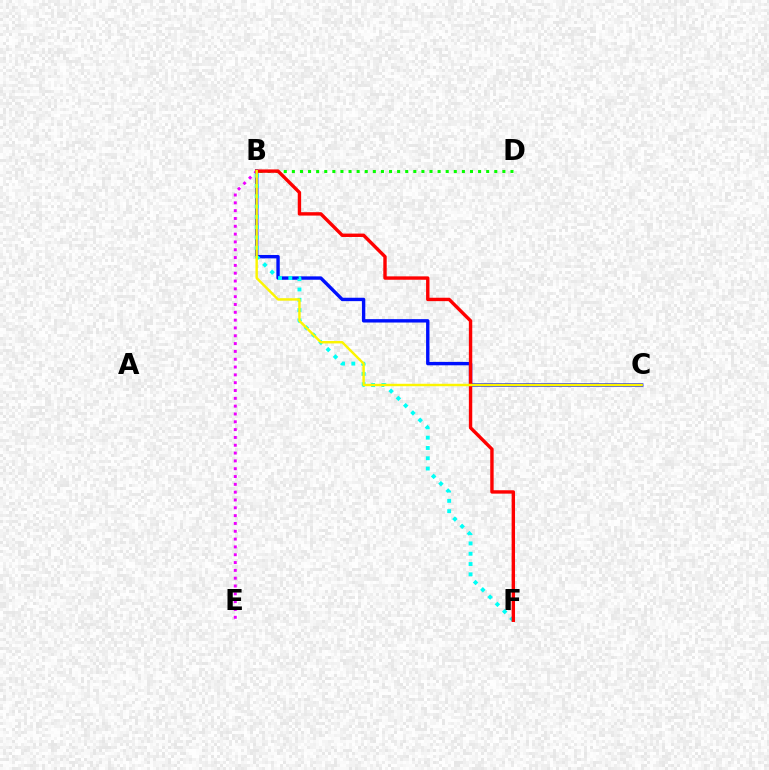{('B', 'E'): [{'color': '#ee00ff', 'line_style': 'dotted', 'thickness': 2.12}], ('B', 'D'): [{'color': '#08ff00', 'line_style': 'dotted', 'thickness': 2.2}], ('B', 'C'): [{'color': '#0010ff', 'line_style': 'solid', 'thickness': 2.44}, {'color': '#fcf500', 'line_style': 'solid', 'thickness': 1.75}], ('B', 'F'): [{'color': '#00fff6', 'line_style': 'dotted', 'thickness': 2.8}, {'color': '#ff0000', 'line_style': 'solid', 'thickness': 2.45}]}